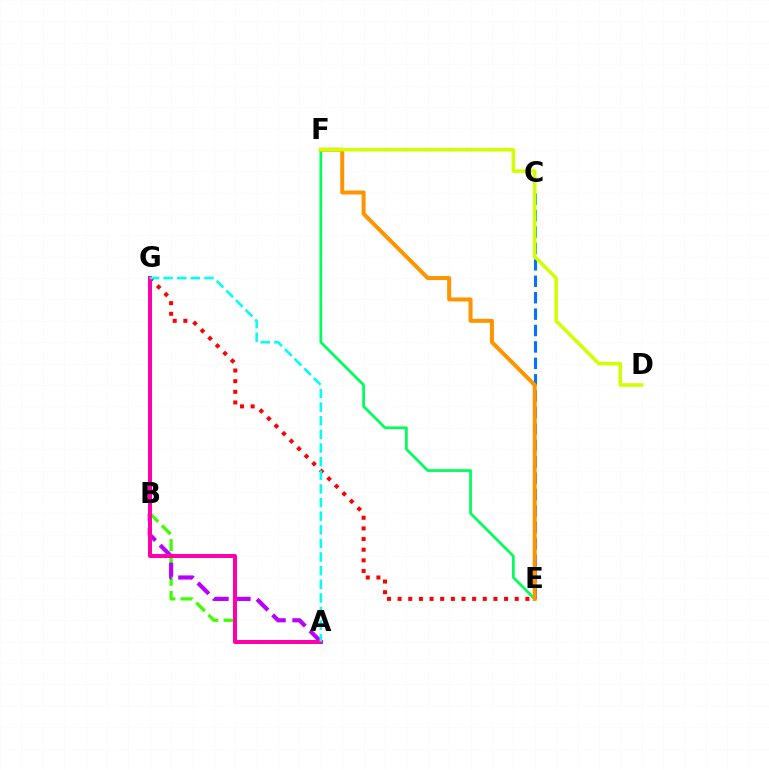{('B', 'G'): [{'color': '#2500ff', 'line_style': 'dotted', 'thickness': 1.97}], ('E', 'G'): [{'color': '#ff0000', 'line_style': 'dotted', 'thickness': 2.89}], ('E', 'F'): [{'color': '#00ff5c', 'line_style': 'solid', 'thickness': 1.97}, {'color': '#ff9400', 'line_style': 'solid', 'thickness': 2.89}], ('C', 'E'): [{'color': '#0074ff', 'line_style': 'dashed', 'thickness': 2.23}], ('A', 'B'): [{'color': '#3dff00', 'line_style': 'dashed', 'thickness': 2.35}, {'color': '#b900ff', 'line_style': 'dashed', 'thickness': 2.99}], ('D', 'F'): [{'color': '#d1ff00', 'line_style': 'solid', 'thickness': 2.54}], ('A', 'G'): [{'color': '#ff00ac', 'line_style': 'solid', 'thickness': 2.88}, {'color': '#00fff6', 'line_style': 'dashed', 'thickness': 1.85}]}